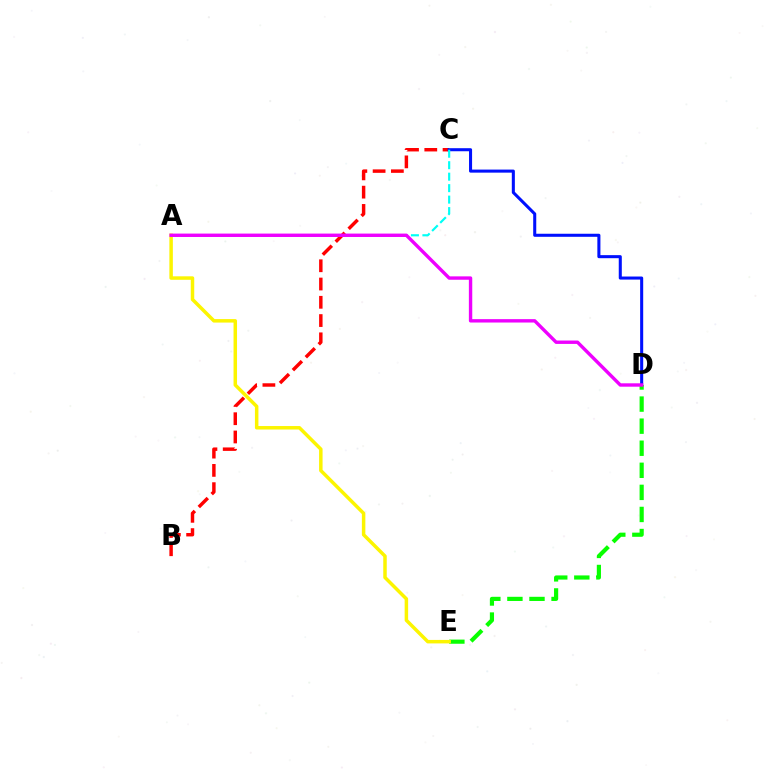{('B', 'C'): [{'color': '#ff0000', 'line_style': 'dashed', 'thickness': 2.48}], ('C', 'D'): [{'color': '#0010ff', 'line_style': 'solid', 'thickness': 2.2}], ('D', 'E'): [{'color': '#08ff00', 'line_style': 'dashed', 'thickness': 3.0}], ('A', 'E'): [{'color': '#fcf500', 'line_style': 'solid', 'thickness': 2.51}], ('A', 'C'): [{'color': '#00fff6', 'line_style': 'dashed', 'thickness': 1.56}], ('A', 'D'): [{'color': '#ee00ff', 'line_style': 'solid', 'thickness': 2.44}]}